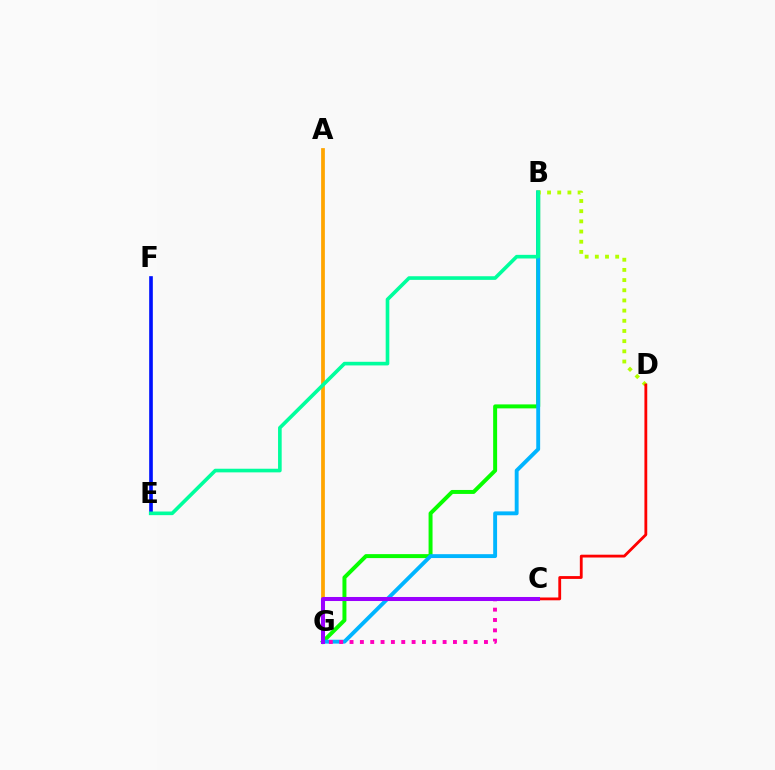{('B', 'G'): [{'color': '#08ff00', 'line_style': 'solid', 'thickness': 2.85}, {'color': '#00b5ff', 'line_style': 'solid', 'thickness': 2.79}], ('E', 'F'): [{'color': '#0010ff', 'line_style': 'solid', 'thickness': 2.63}], ('B', 'D'): [{'color': '#b3ff00', 'line_style': 'dotted', 'thickness': 2.77}], ('A', 'G'): [{'color': '#ffa500', 'line_style': 'solid', 'thickness': 2.69}], ('C', 'G'): [{'color': '#ff00bd', 'line_style': 'dotted', 'thickness': 2.81}, {'color': '#9b00ff', 'line_style': 'solid', 'thickness': 2.9}], ('B', 'E'): [{'color': '#00ff9d', 'line_style': 'solid', 'thickness': 2.62}], ('C', 'D'): [{'color': '#ff0000', 'line_style': 'solid', 'thickness': 2.03}]}